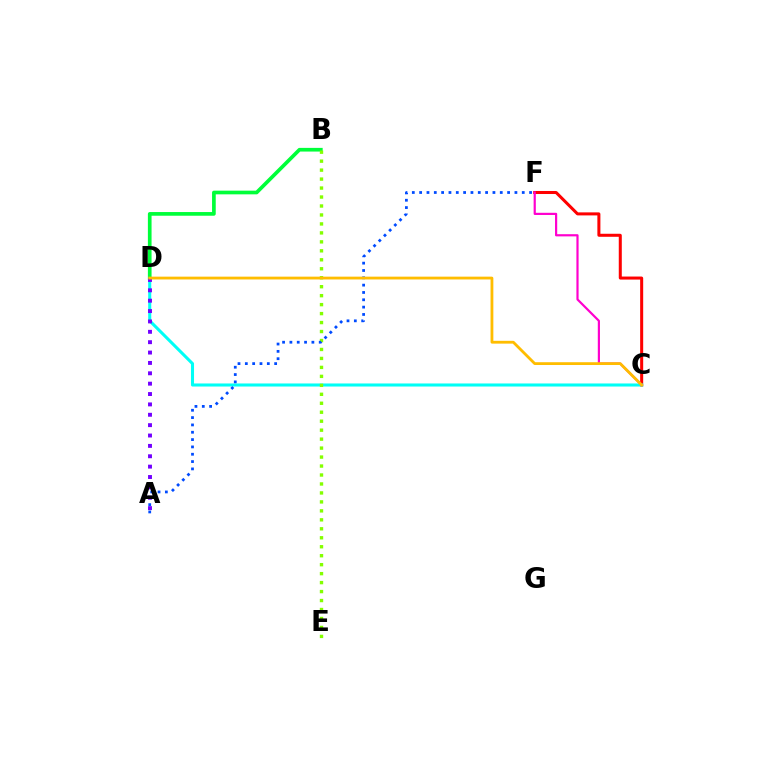{('C', 'F'): [{'color': '#ff0000', 'line_style': 'solid', 'thickness': 2.18}, {'color': '#ff00cf', 'line_style': 'solid', 'thickness': 1.58}], ('C', 'D'): [{'color': '#00fff6', 'line_style': 'solid', 'thickness': 2.2}, {'color': '#ffbd00', 'line_style': 'solid', 'thickness': 2.02}], ('B', 'D'): [{'color': '#00ff39', 'line_style': 'solid', 'thickness': 2.65}], ('B', 'E'): [{'color': '#84ff00', 'line_style': 'dotted', 'thickness': 2.44}], ('A', 'D'): [{'color': '#7200ff', 'line_style': 'dotted', 'thickness': 2.82}], ('A', 'F'): [{'color': '#004bff', 'line_style': 'dotted', 'thickness': 1.99}]}